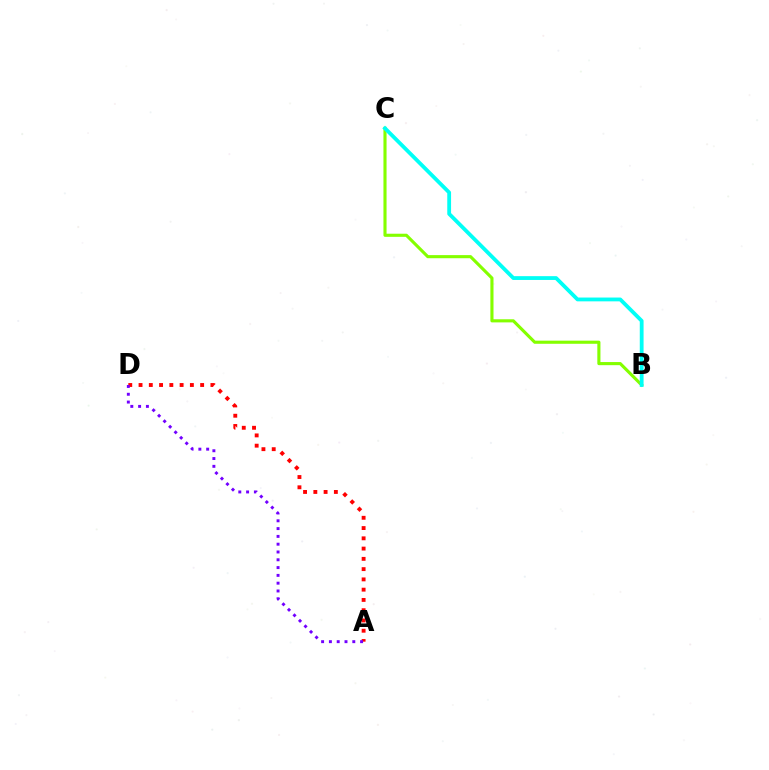{('A', 'D'): [{'color': '#ff0000', 'line_style': 'dotted', 'thickness': 2.79}, {'color': '#7200ff', 'line_style': 'dotted', 'thickness': 2.12}], ('B', 'C'): [{'color': '#84ff00', 'line_style': 'solid', 'thickness': 2.24}, {'color': '#00fff6', 'line_style': 'solid', 'thickness': 2.74}]}